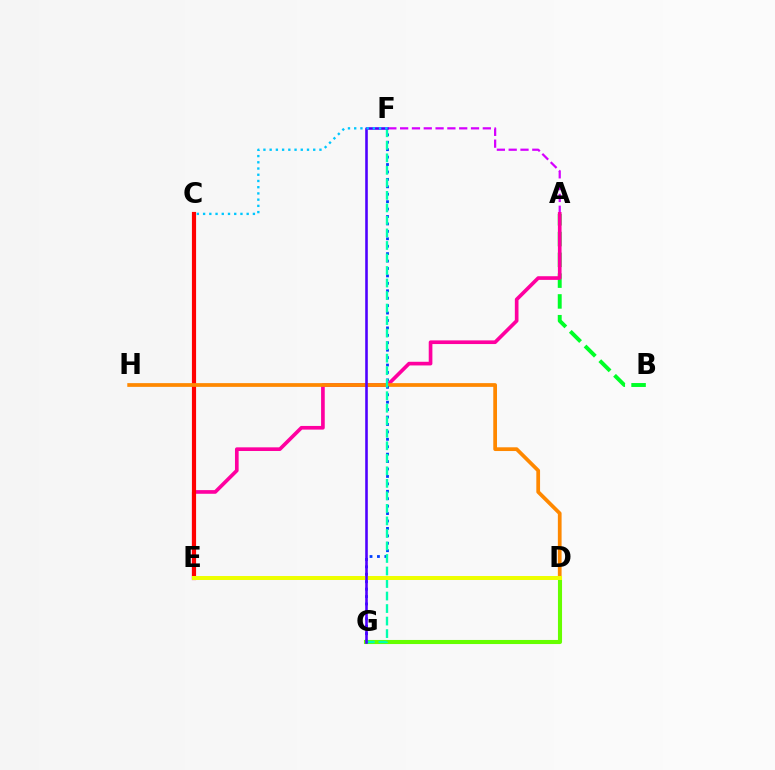{('A', 'F'): [{'color': '#d600ff', 'line_style': 'dashed', 'thickness': 1.6}], ('A', 'B'): [{'color': '#00ff27', 'line_style': 'dashed', 'thickness': 2.82}], ('A', 'E'): [{'color': '#ff00a0', 'line_style': 'solid', 'thickness': 2.64}], ('C', 'E'): [{'color': '#ff0000', 'line_style': 'solid', 'thickness': 3.0}], ('D', 'H'): [{'color': '#ff8800', 'line_style': 'solid', 'thickness': 2.69}], ('F', 'G'): [{'color': '#003fff', 'line_style': 'dotted', 'thickness': 2.02}, {'color': '#00ffaf', 'line_style': 'dashed', 'thickness': 1.7}, {'color': '#4f00ff', 'line_style': 'solid', 'thickness': 1.87}], ('D', 'G'): [{'color': '#66ff00', 'line_style': 'solid', 'thickness': 2.94}], ('D', 'E'): [{'color': '#eeff00', 'line_style': 'solid', 'thickness': 2.88}], ('C', 'F'): [{'color': '#00c7ff', 'line_style': 'dotted', 'thickness': 1.69}]}